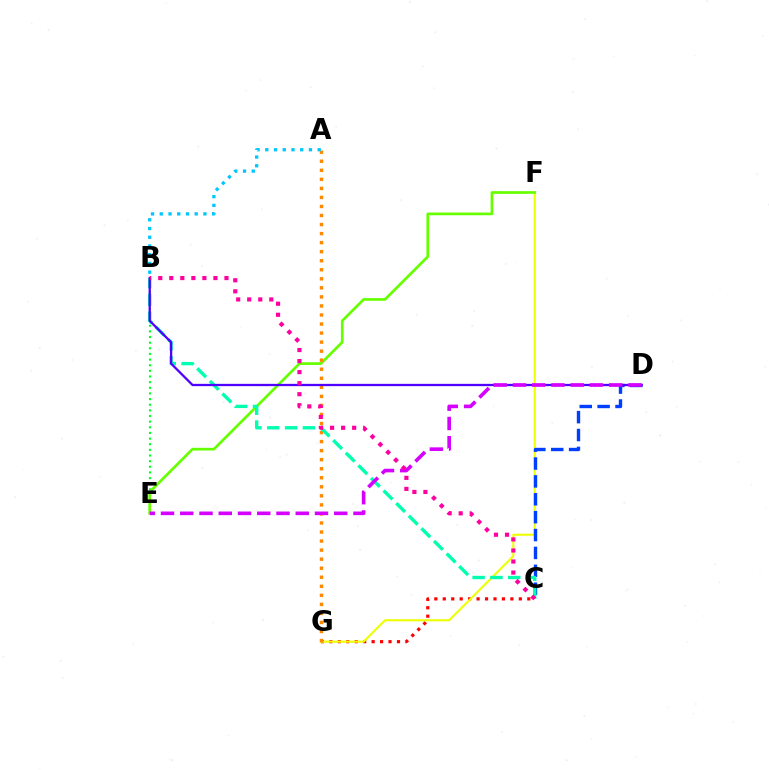{('C', 'G'): [{'color': '#ff0000', 'line_style': 'dotted', 'thickness': 2.3}], ('B', 'E'): [{'color': '#00ff27', 'line_style': 'dotted', 'thickness': 1.53}], ('F', 'G'): [{'color': '#eeff00', 'line_style': 'solid', 'thickness': 1.52}], ('E', 'F'): [{'color': '#66ff00', 'line_style': 'solid', 'thickness': 1.95}], ('C', 'D'): [{'color': '#003fff', 'line_style': 'dashed', 'thickness': 2.43}], ('A', 'G'): [{'color': '#ff8800', 'line_style': 'dotted', 'thickness': 2.46}], ('B', 'C'): [{'color': '#00ffaf', 'line_style': 'dashed', 'thickness': 2.42}, {'color': '#ff00a0', 'line_style': 'dotted', 'thickness': 3.0}], ('B', 'D'): [{'color': '#4f00ff', 'line_style': 'solid', 'thickness': 1.64}], ('D', 'E'): [{'color': '#d600ff', 'line_style': 'dashed', 'thickness': 2.61}], ('A', 'B'): [{'color': '#00c7ff', 'line_style': 'dotted', 'thickness': 2.37}]}